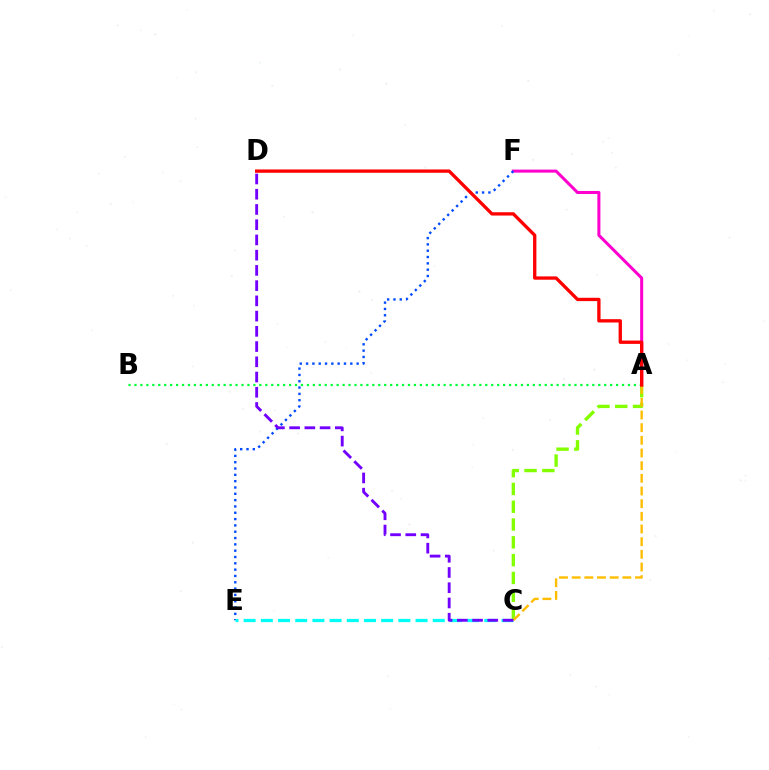{('A', 'F'): [{'color': '#ff00cf', 'line_style': 'solid', 'thickness': 2.19}], ('E', 'F'): [{'color': '#004bff', 'line_style': 'dotted', 'thickness': 1.72}], ('A', 'C'): [{'color': '#84ff00', 'line_style': 'dashed', 'thickness': 2.42}, {'color': '#ffbd00', 'line_style': 'dashed', 'thickness': 1.72}], ('C', 'E'): [{'color': '#00fff6', 'line_style': 'dashed', 'thickness': 2.34}], ('A', 'B'): [{'color': '#00ff39', 'line_style': 'dotted', 'thickness': 1.62}], ('A', 'D'): [{'color': '#ff0000', 'line_style': 'solid', 'thickness': 2.39}], ('C', 'D'): [{'color': '#7200ff', 'line_style': 'dashed', 'thickness': 2.07}]}